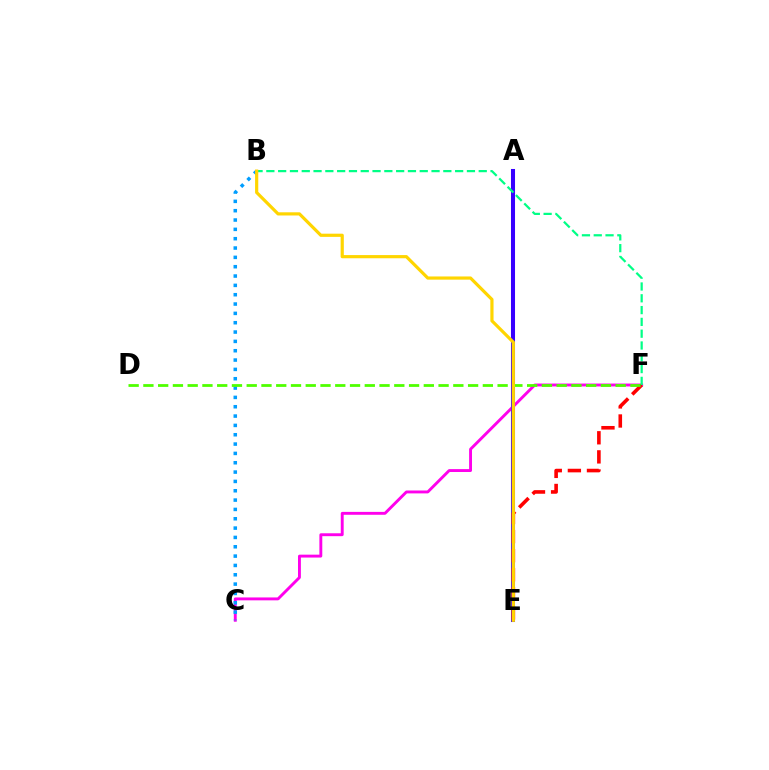{('C', 'F'): [{'color': '#ff00ed', 'line_style': 'solid', 'thickness': 2.09}], ('A', 'E'): [{'color': '#3700ff', 'line_style': 'solid', 'thickness': 2.91}], ('E', 'F'): [{'color': '#ff0000', 'line_style': 'dashed', 'thickness': 2.59}], ('B', 'C'): [{'color': '#009eff', 'line_style': 'dotted', 'thickness': 2.54}], ('B', 'F'): [{'color': '#00ff86', 'line_style': 'dashed', 'thickness': 1.6}], ('D', 'F'): [{'color': '#4fff00', 'line_style': 'dashed', 'thickness': 2.0}], ('B', 'E'): [{'color': '#ffd500', 'line_style': 'solid', 'thickness': 2.3}]}